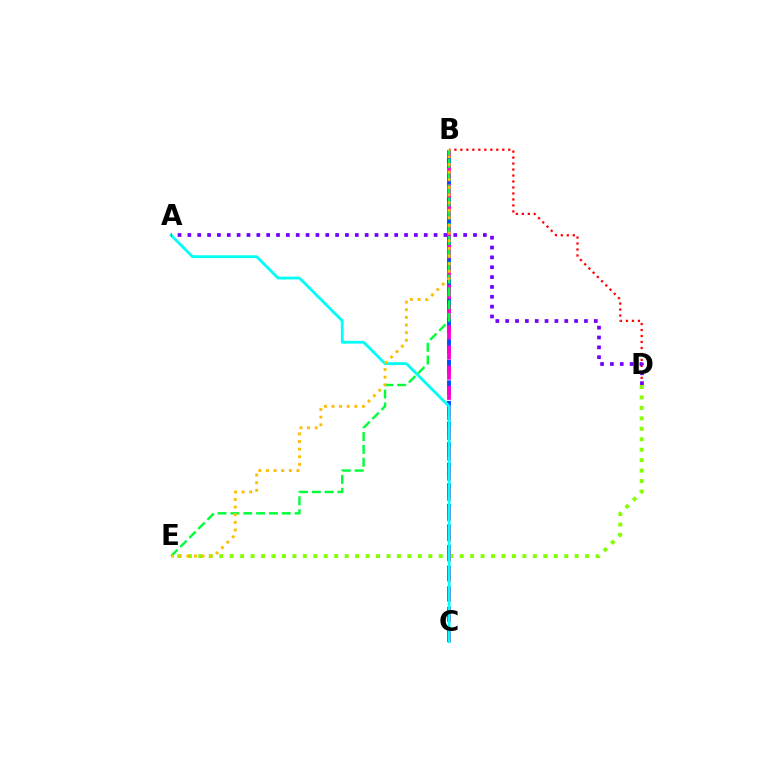{('B', 'C'): [{'color': '#004bff', 'line_style': 'dashed', 'thickness': 2.8}, {'color': '#ff00cf', 'line_style': 'dashed', 'thickness': 2.74}], ('D', 'E'): [{'color': '#84ff00', 'line_style': 'dotted', 'thickness': 2.84}], ('A', 'C'): [{'color': '#00fff6', 'line_style': 'solid', 'thickness': 2.03}], ('B', 'D'): [{'color': '#ff0000', 'line_style': 'dotted', 'thickness': 1.63}], ('B', 'E'): [{'color': '#00ff39', 'line_style': 'dashed', 'thickness': 1.74}, {'color': '#ffbd00', 'line_style': 'dotted', 'thickness': 2.07}], ('A', 'D'): [{'color': '#7200ff', 'line_style': 'dotted', 'thickness': 2.68}]}